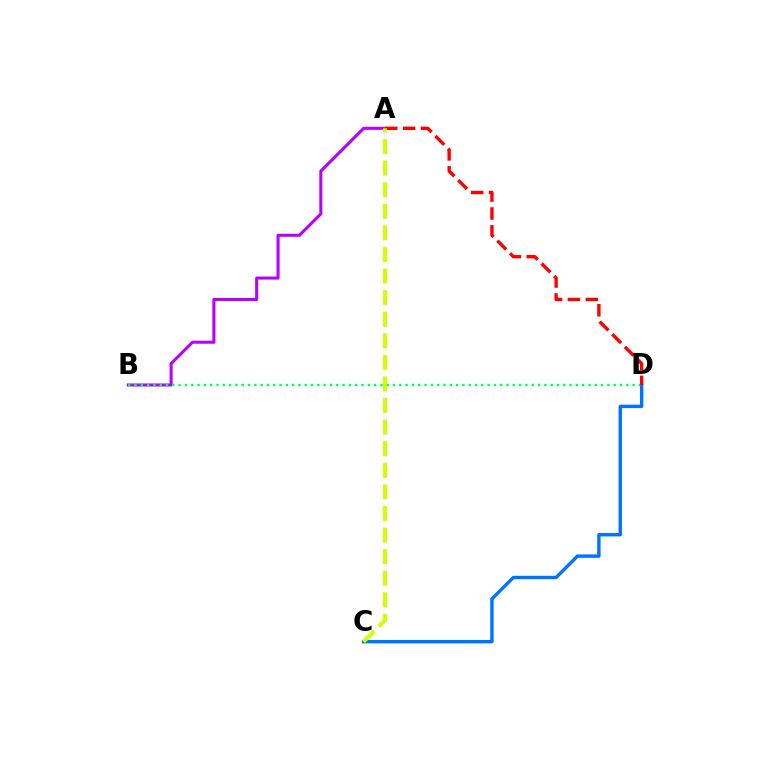{('A', 'B'): [{'color': '#b900ff', 'line_style': 'solid', 'thickness': 2.2}], ('B', 'D'): [{'color': '#00ff5c', 'line_style': 'dotted', 'thickness': 1.71}], ('C', 'D'): [{'color': '#0074ff', 'line_style': 'solid', 'thickness': 2.45}], ('A', 'D'): [{'color': '#ff0000', 'line_style': 'dashed', 'thickness': 2.43}], ('A', 'C'): [{'color': '#d1ff00', 'line_style': 'dashed', 'thickness': 2.93}]}